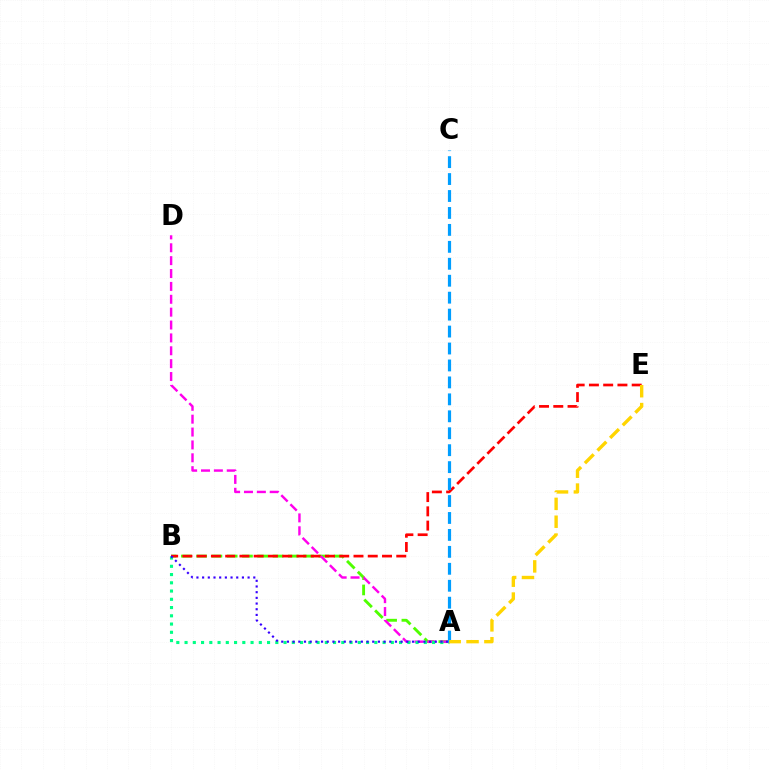{('A', 'B'): [{'color': '#4fff00', 'line_style': 'dashed', 'thickness': 2.07}, {'color': '#00ff86', 'line_style': 'dotted', 'thickness': 2.24}, {'color': '#3700ff', 'line_style': 'dotted', 'thickness': 1.54}], ('B', 'E'): [{'color': '#ff0000', 'line_style': 'dashed', 'thickness': 1.94}], ('A', 'D'): [{'color': '#ff00ed', 'line_style': 'dashed', 'thickness': 1.75}], ('A', 'C'): [{'color': '#009eff', 'line_style': 'dashed', 'thickness': 2.3}], ('A', 'E'): [{'color': '#ffd500', 'line_style': 'dashed', 'thickness': 2.42}]}